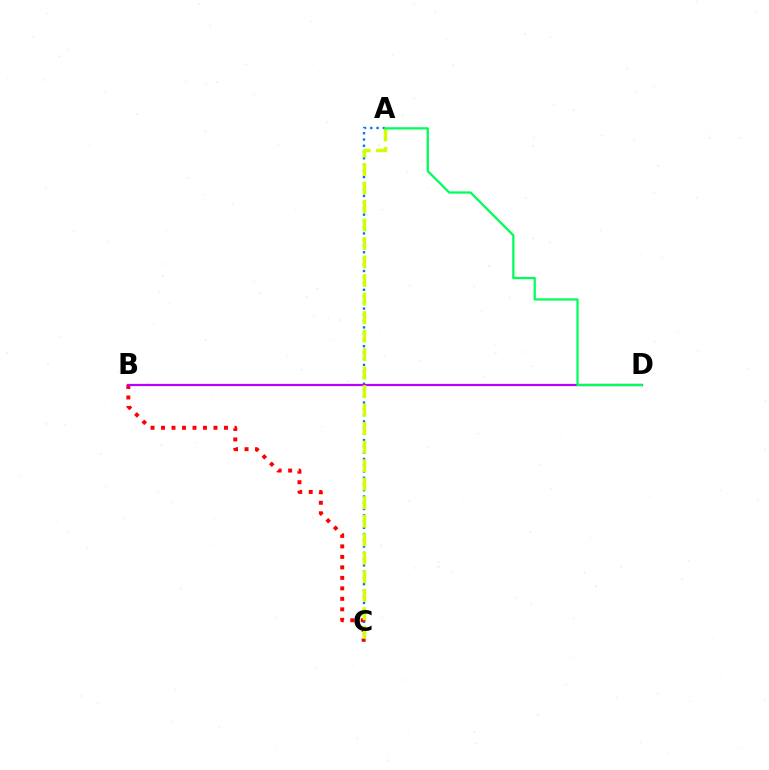{('A', 'C'): [{'color': '#0074ff', 'line_style': 'dotted', 'thickness': 1.7}, {'color': '#d1ff00', 'line_style': 'dashed', 'thickness': 2.51}], ('B', 'C'): [{'color': '#ff0000', 'line_style': 'dotted', 'thickness': 2.85}], ('B', 'D'): [{'color': '#b900ff', 'line_style': 'solid', 'thickness': 1.61}], ('A', 'D'): [{'color': '#00ff5c', 'line_style': 'solid', 'thickness': 1.63}]}